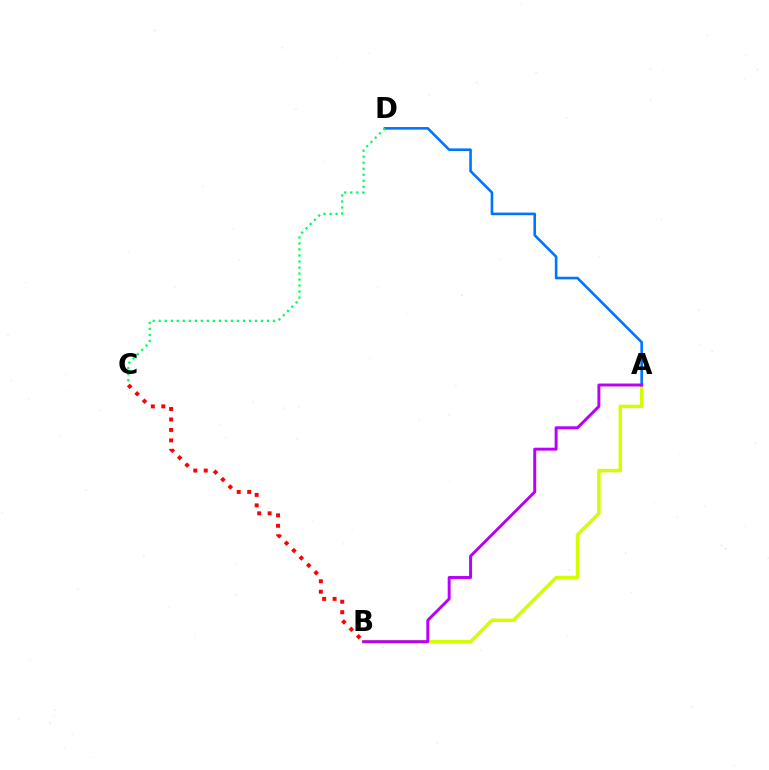{('A', 'B'): [{'color': '#d1ff00', 'line_style': 'solid', 'thickness': 2.49}, {'color': '#b900ff', 'line_style': 'solid', 'thickness': 2.12}], ('B', 'C'): [{'color': '#ff0000', 'line_style': 'dotted', 'thickness': 2.84}], ('A', 'D'): [{'color': '#0074ff', 'line_style': 'solid', 'thickness': 1.87}], ('C', 'D'): [{'color': '#00ff5c', 'line_style': 'dotted', 'thickness': 1.63}]}